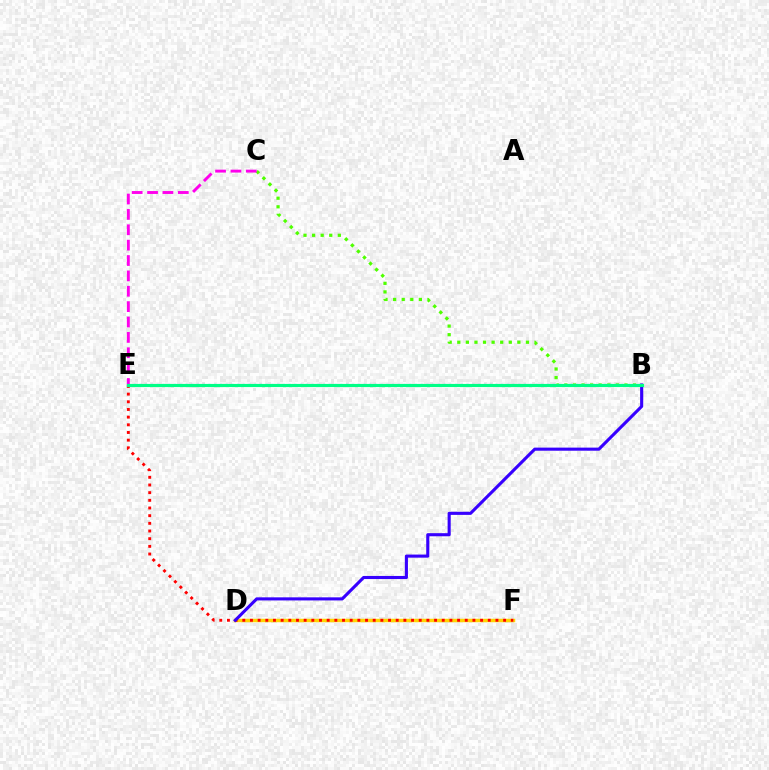{('B', 'C'): [{'color': '#4fff00', 'line_style': 'dotted', 'thickness': 2.33}], ('C', 'E'): [{'color': '#ff00ed', 'line_style': 'dashed', 'thickness': 2.09}], ('D', 'F'): [{'color': '#ffd500', 'line_style': 'solid', 'thickness': 2.49}], ('E', 'F'): [{'color': '#ff0000', 'line_style': 'dotted', 'thickness': 2.08}], ('B', 'D'): [{'color': '#3700ff', 'line_style': 'solid', 'thickness': 2.23}], ('B', 'E'): [{'color': '#009eff', 'line_style': 'dotted', 'thickness': 1.56}, {'color': '#00ff86', 'line_style': 'solid', 'thickness': 2.26}]}